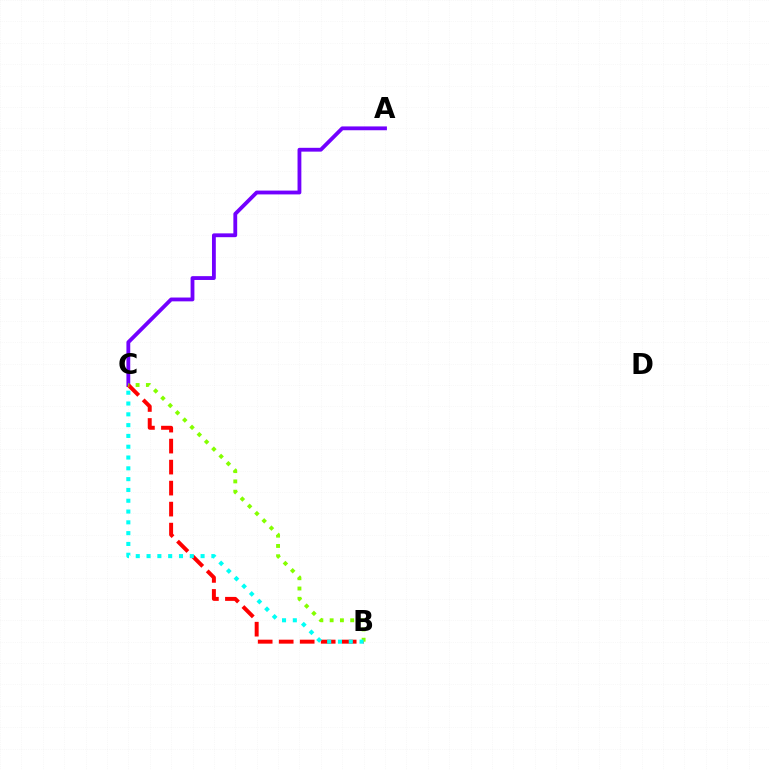{('A', 'C'): [{'color': '#7200ff', 'line_style': 'solid', 'thickness': 2.75}], ('B', 'C'): [{'color': '#ff0000', 'line_style': 'dashed', 'thickness': 2.85}, {'color': '#84ff00', 'line_style': 'dotted', 'thickness': 2.79}, {'color': '#00fff6', 'line_style': 'dotted', 'thickness': 2.93}]}